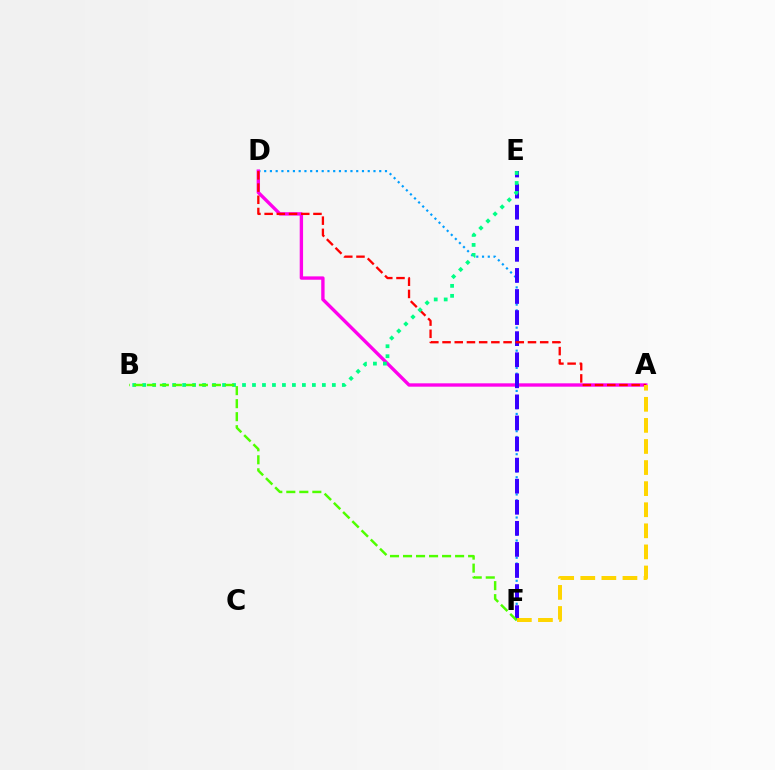{('D', 'F'): [{'color': '#009eff', 'line_style': 'dotted', 'thickness': 1.56}], ('A', 'D'): [{'color': '#ff00ed', 'line_style': 'solid', 'thickness': 2.42}, {'color': '#ff0000', 'line_style': 'dashed', 'thickness': 1.66}], ('E', 'F'): [{'color': '#3700ff', 'line_style': 'dashed', 'thickness': 2.86}], ('A', 'F'): [{'color': '#ffd500', 'line_style': 'dashed', 'thickness': 2.86}], ('B', 'E'): [{'color': '#00ff86', 'line_style': 'dotted', 'thickness': 2.71}], ('B', 'F'): [{'color': '#4fff00', 'line_style': 'dashed', 'thickness': 1.77}]}